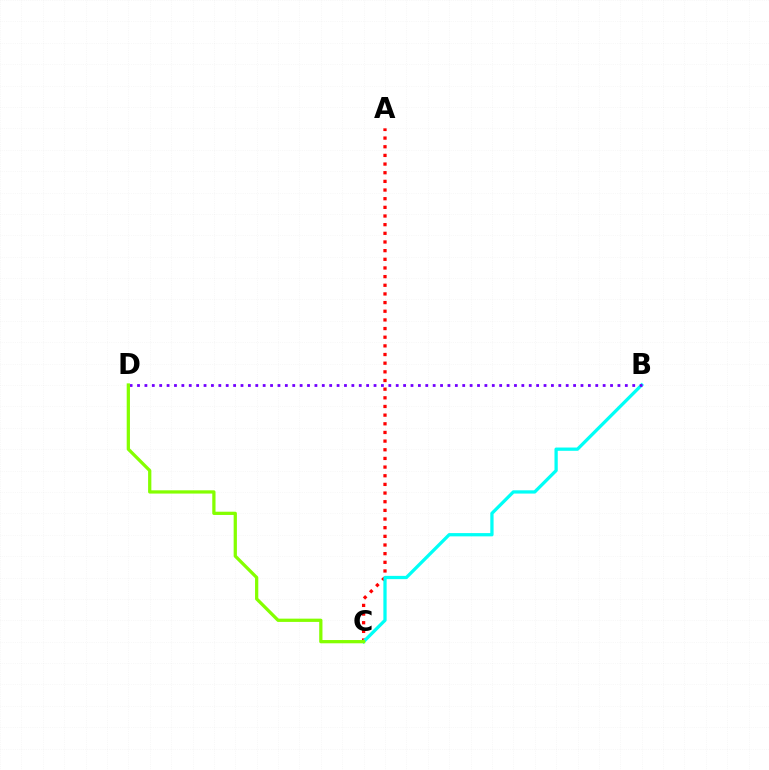{('A', 'C'): [{'color': '#ff0000', 'line_style': 'dotted', 'thickness': 2.35}], ('B', 'C'): [{'color': '#00fff6', 'line_style': 'solid', 'thickness': 2.35}], ('B', 'D'): [{'color': '#7200ff', 'line_style': 'dotted', 'thickness': 2.01}], ('C', 'D'): [{'color': '#84ff00', 'line_style': 'solid', 'thickness': 2.34}]}